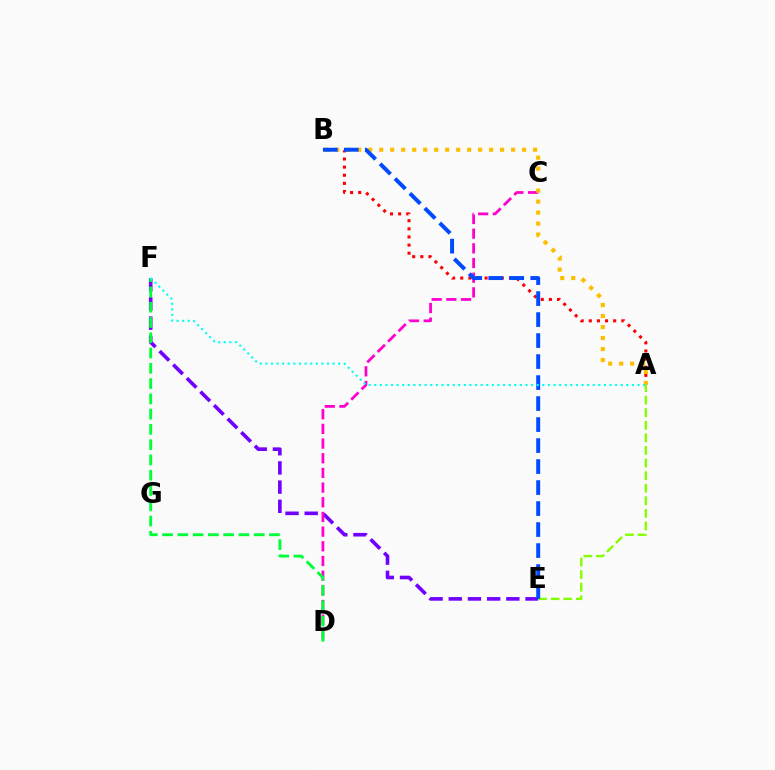{('E', 'F'): [{'color': '#7200ff', 'line_style': 'dashed', 'thickness': 2.61}], ('C', 'D'): [{'color': '#ff00cf', 'line_style': 'dashed', 'thickness': 1.99}], ('D', 'F'): [{'color': '#00ff39', 'line_style': 'dashed', 'thickness': 2.07}], ('A', 'E'): [{'color': '#84ff00', 'line_style': 'dashed', 'thickness': 1.71}], ('A', 'B'): [{'color': '#ff0000', 'line_style': 'dotted', 'thickness': 2.21}, {'color': '#ffbd00', 'line_style': 'dotted', 'thickness': 2.99}], ('B', 'E'): [{'color': '#004bff', 'line_style': 'dashed', 'thickness': 2.85}], ('A', 'F'): [{'color': '#00fff6', 'line_style': 'dotted', 'thickness': 1.52}]}